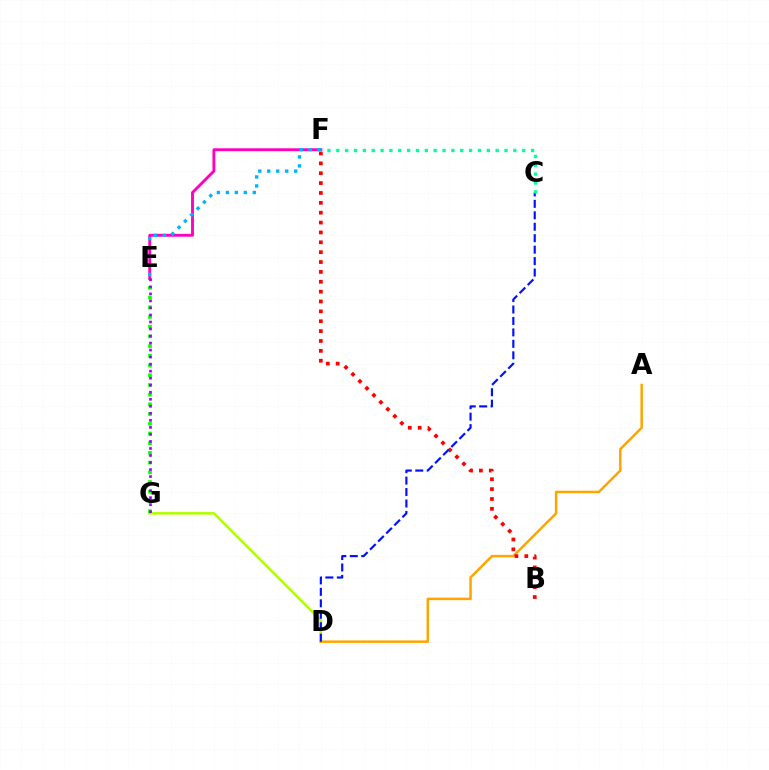{('D', 'G'): [{'color': '#b3ff00', 'line_style': 'solid', 'thickness': 1.85}], ('A', 'D'): [{'color': '#ffa500', 'line_style': 'solid', 'thickness': 1.8}], ('E', 'G'): [{'color': '#08ff00', 'line_style': 'dotted', 'thickness': 2.64}, {'color': '#9b00ff', 'line_style': 'dotted', 'thickness': 1.91}], ('E', 'F'): [{'color': '#ff00bd', 'line_style': 'solid', 'thickness': 2.08}, {'color': '#00b5ff', 'line_style': 'dotted', 'thickness': 2.44}], ('B', 'F'): [{'color': '#ff0000', 'line_style': 'dotted', 'thickness': 2.68}], ('C', 'D'): [{'color': '#0010ff', 'line_style': 'dashed', 'thickness': 1.56}], ('C', 'F'): [{'color': '#00ff9d', 'line_style': 'dotted', 'thickness': 2.41}]}